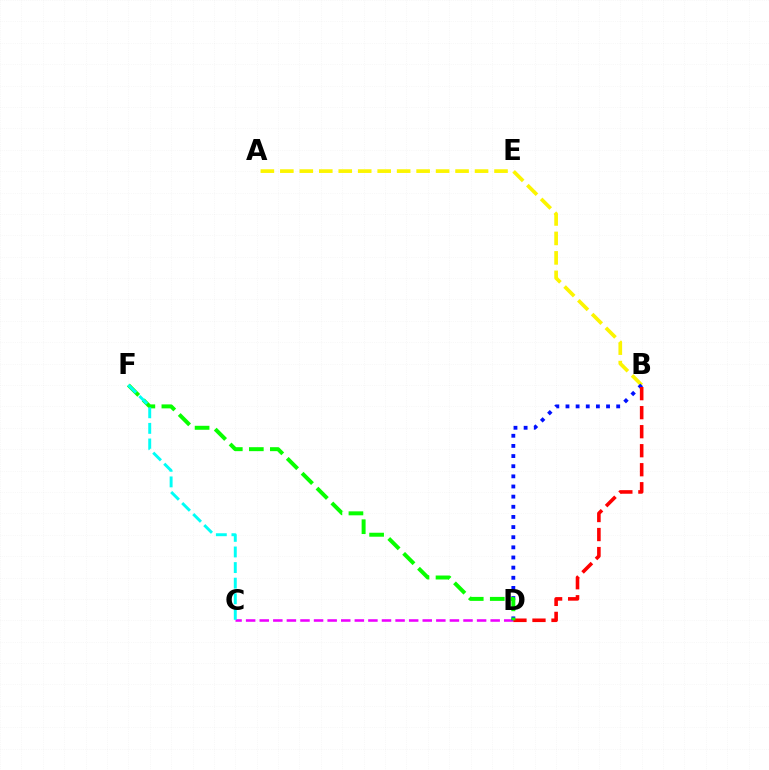{('A', 'B'): [{'color': '#fcf500', 'line_style': 'dashed', 'thickness': 2.64}], ('C', 'D'): [{'color': '#ee00ff', 'line_style': 'dashed', 'thickness': 1.85}], ('B', 'D'): [{'color': '#0010ff', 'line_style': 'dotted', 'thickness': 2.76}, {'color': '#ff0000', 'line_style': 'dashed', 'thickness': 2.58}], ('D', 'F'): [{'color': '#08ff00', 'line_style': 'dashed', 'thickness': 2.86}], ('C', 'F'): [{'color': '#00fff6', 'line_style': 'dashed', 'thickness': 2.12}]}